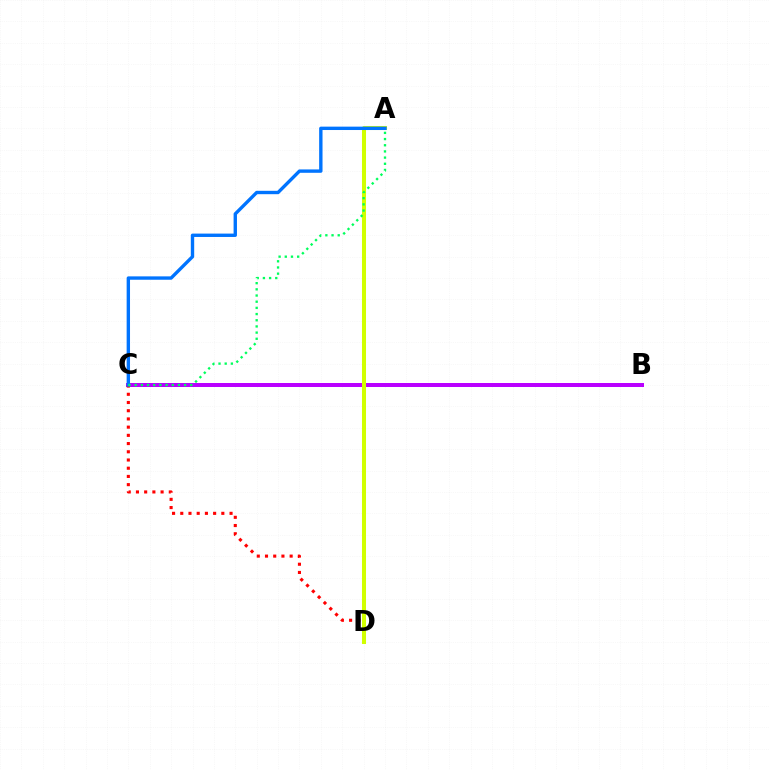{('B', 'C'): [{'color': '#b900ff', 'line_style': 'solid', 'thickness': 2.87}], ('C', 'D'): [{'color': '#ff0000', 'line_style': 'dotted', 'thickness': 2.23}], ('A', 'D'): [{'color': '#d1ff00', 'line_style': 'solid', 'thickness': 2.91}], ('A', 'C'): [{'color': '#0074ff', 'line_style': 'solid', 'thickness': 2.43}, {'color': '#00ff5c', 'line_style': 'dotted', 'thickness': 1.68}]}